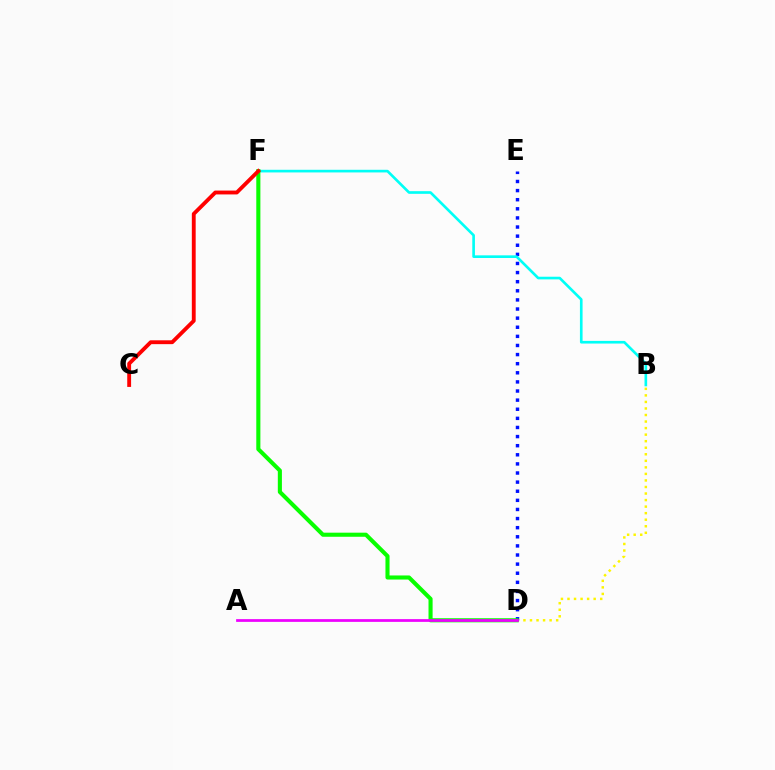{('B', 'D'): [{'color': '#fcf500', 'line_style': 'dotted', 'thickness': 1.78}], ('D', 'E'): [{'color': '#0010ff', 'line_style': 'dotted', 'thickness': 2.48}], ('B', 'F'): [{'color': '#00fff6', 'line_style': 'solid', 'thickness': 1.91}], ('D', 'F'): [{'color': '#08ff00', 'line_style': 'solid', 'thickness': 2.94}], ('C', 'F'): [{'color': '#ff0000', 'line_style': 'solid', 'thickness': 2.77}], ('A', 'D'): [{'color': '#ee00ff', 'line_style': 'solid', 'thickness': 1.98}]}